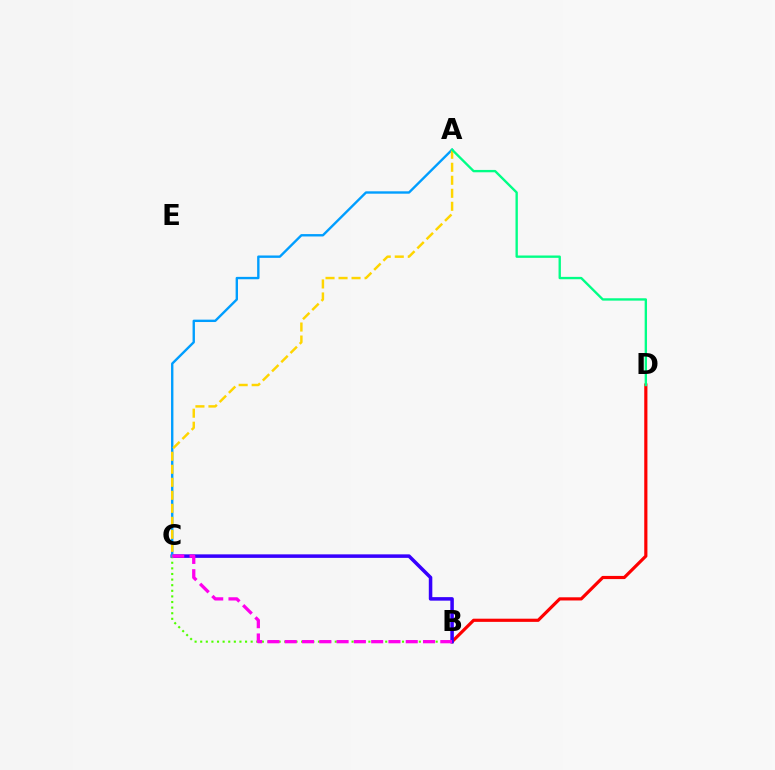{('B', 'D'): [{'color': '#ff0000', 'line_style': 'solid', 'thickness': 2.28}], ('B', 'C'): [{'color': '#3700ff', 'line_style': 'solid', 'thickness': 2.53}, {'color': '#4fff00', 'line_style': 'dotted', 'thickness': 1.52}, {'color': '#ff00ed', 'line_style': 'dashed', 'thickness': 2.35}], ('A', 'C'): [{'color': '#009eff', 'line_style': 'solid', 'thickness': 1.71}, {'color': '#ffd500', 'line_style': 'dashed', 'thickness': 1.77}], ('A', 'D'): [{'color': '#00ff86', 'line_style': 'solid', 'thickness': 1.7}]}